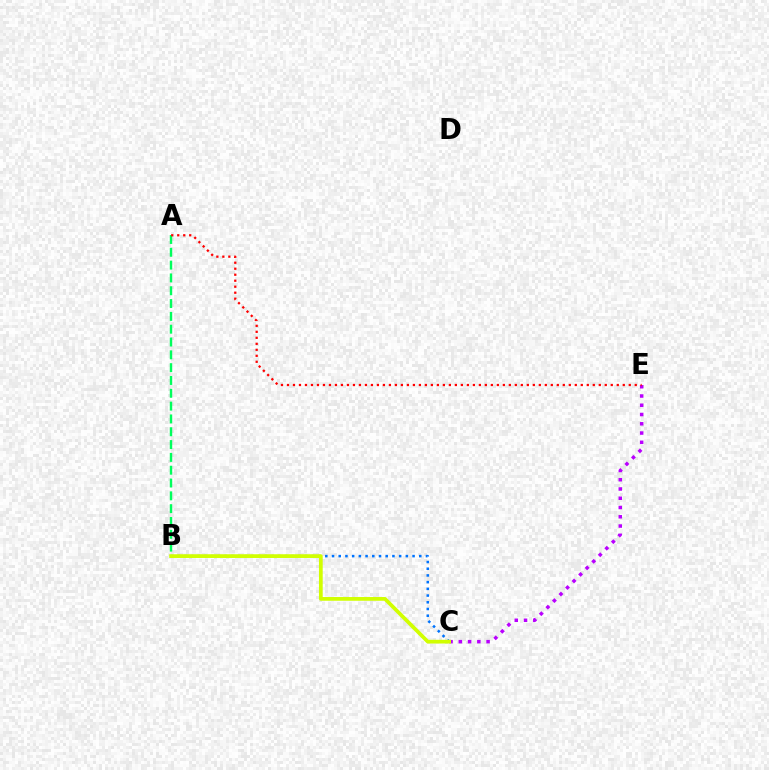{('B', 'C'): [{'color': '#0074ff', 'line_style': 'dotted', 'thickness': 1.82}, {'color': '#d1ff00', 'line_style': 'solid', 'thickness': 2.69}], ('A', 'B'): [{'color': '#00ff5c', 'line_style': 'dashed', 'thickness': 1.74}], ('C', 'E'): [{'color': '#b900ff', 'line_style': 'dotted', 'thickness': 2.52}], ('A', 'E'): [{'color': '#ff0000', 'line_style': 'dotted', 'thickness': 1.63}]}